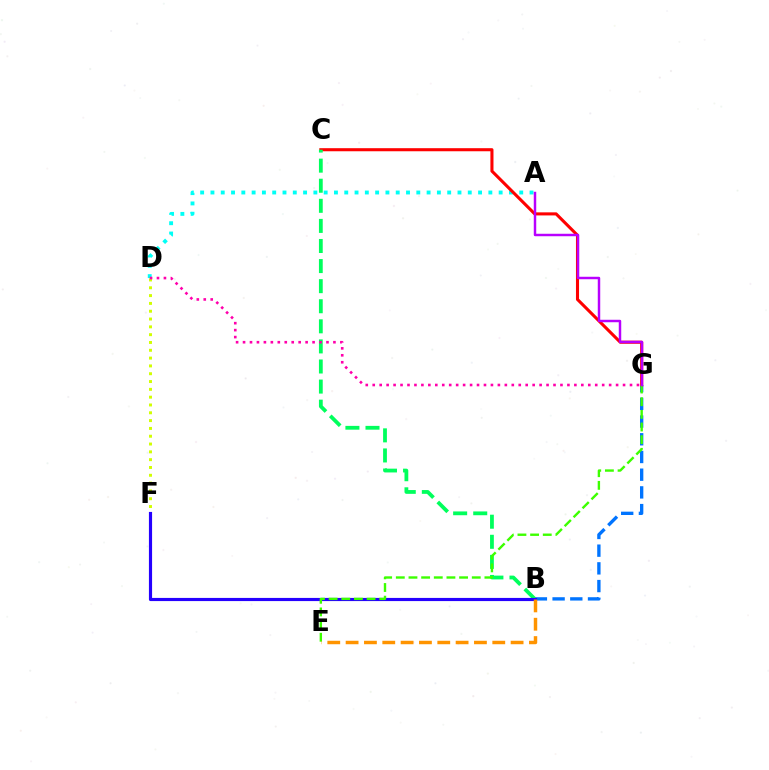{('D', 'F'): [{'color': '#d1ff00', 'line_style': 'dotted', 'thickness': 2.12}], ('A', 'D'): [{'color': '#00fff6', 'line_style': 'dotted', 'thickness': 2.8}], ('B', 'G'): [{'color': '#0074ff', 'line_style': 'dashed', 'thickness': 2.4}], ('C', 'G'): [{'color': '#ff0000', 'line_style': 'solid', 'thickness': 2.21}], ('B', 'C'): [{'color': '#00ff5c', 'line_style': 'dashed', 'thickness': 2.73}], ('B', 'F'): [{'color': '#2500ff', 'line_style': 'solid', 'thickness': 2.27}], ('E', 'G'): [{'color': '#3dff00', 'line_style': 'dashed', 'thickness': 1.72}], ('A', 'G'): [{'color': '#b900ff', 'line_style': 'solid', 'thickness': 1.77}], ('B', 'E'): [{'color': '#ff9400', 'line_style': 'dashed', 'thickness': 2.49}], ('D', 'G'): [{'color': '#ff00ac', 'line_style': 'dotted', 'thickness': 1.89}]}